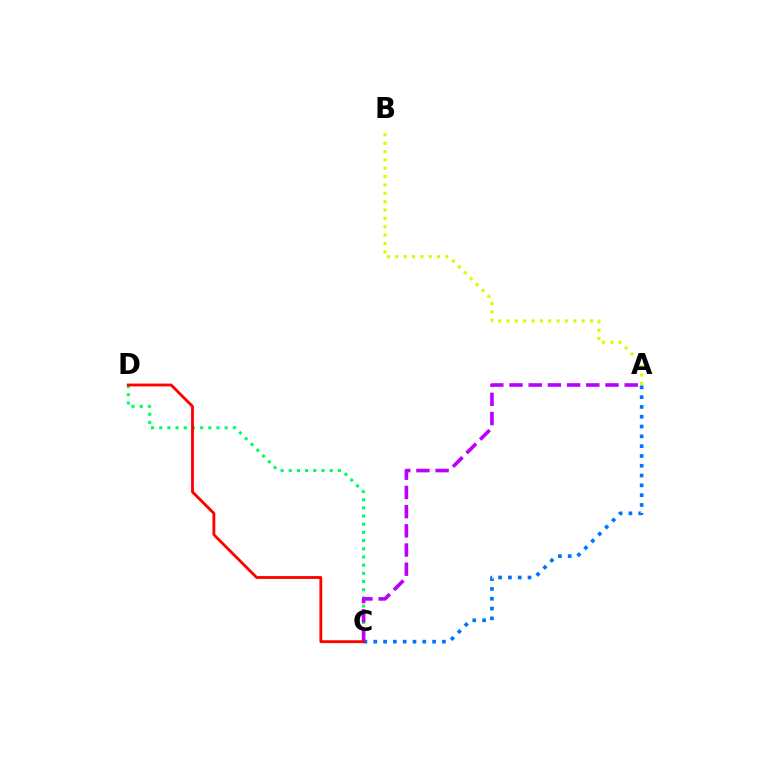{('A', 'B'): [{'color': '#d1ff00', 'line_style': 'dotted', 'thickness': 2.27}], ('C', 'D'): [{'color': '#00ff5c', 'line_style': 'dotted', 'thickness': 2.22}, {'color': '#ff0000', 'line_style': 'solid', 'thickness': 2.05}], ('A', 'C'): [{'color': '#0074ff', 'line_style': 'dotted', 'thickness': 2.66}, {'color': '#b900ff', 'line_style': 'dashed', 'thickness': 2.61}]}